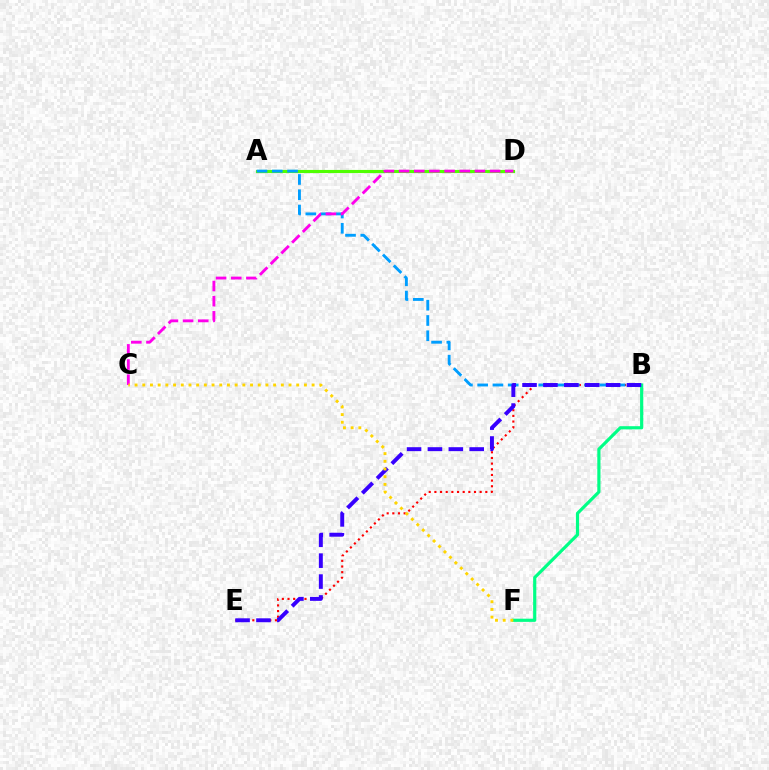{('B', 'E'): [{'color': '#ff0000', 'line_style': 'dotted', 'thickness': 1.54}, {'color': '#3700ff', 'line_style': 'dashed', 'thickness': 2.84}], ('A', 'D'): [{'color': '#4fff00', 'line_style': 'solid', 'thickness': 2.25}], ('B', 'F'): [{'color': '#00ff86', 'line_style': 'solid', 'thickness': 2.29}], ('A', 'B'): [{'color': '#009eff', 'line_style': 'dashed', 'thickness': 2.07}], ('C', 'D'): [{'color': '#ff00ed', 'line_style': 'dashed', 'thickness': 2.06}], ('C', 'F'): [{'color': '#ffd500', 'line_style': 'dotted', 'thickness': 2.09}]}